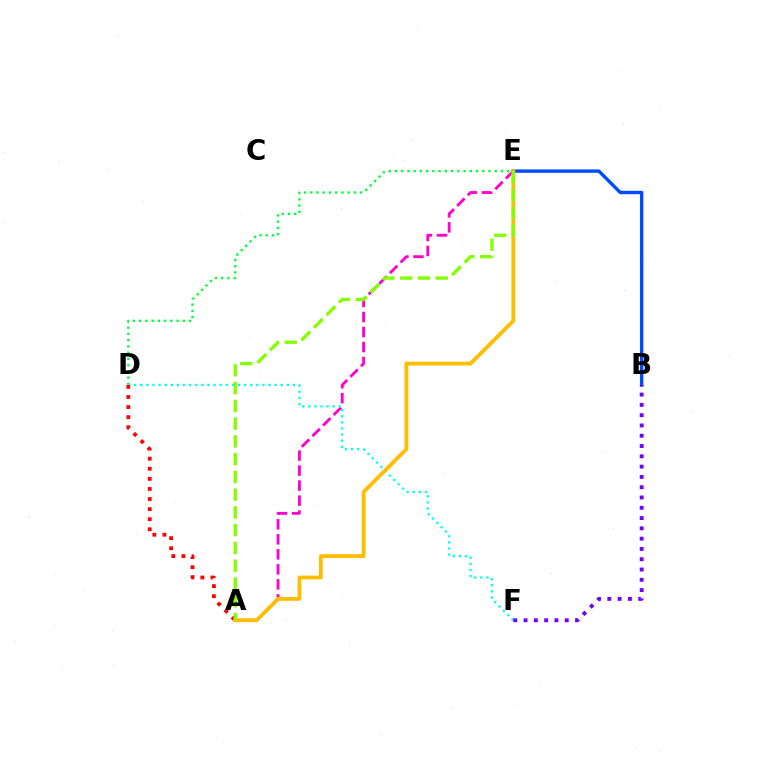{('A', 'E'): [{'color': '#ff00cf', 'line_style': 'dashed', 'thickness': 2.04}, {'color': '#ffbd00', 'line_style': 'solid', 'thickness': 2.75}, {'color': '#84ff00', 'line_style': 'dashed', 'thickness': 2.41}], ('D', 'E'): [{'color': '#00ff39', 'line_style': 'dotted', 'thickness': 1.69}], ('D', 'F'): [{'color': '#00fff6', 'line_style': 'dotted', 'thickness': 1.66}], ('B', 'E'): [{'color': '#004bff', 'line_style': 'solid', 'thickness': 2.45}], ('A', 'D'): [{'color': '#ff0000', 'line_style': 'dotted', 'thickness': 2.74}], ('B', 'F'): [{'color': '#7200ff', 'line_style': 'dotted', 'thickness': 2.8}]}